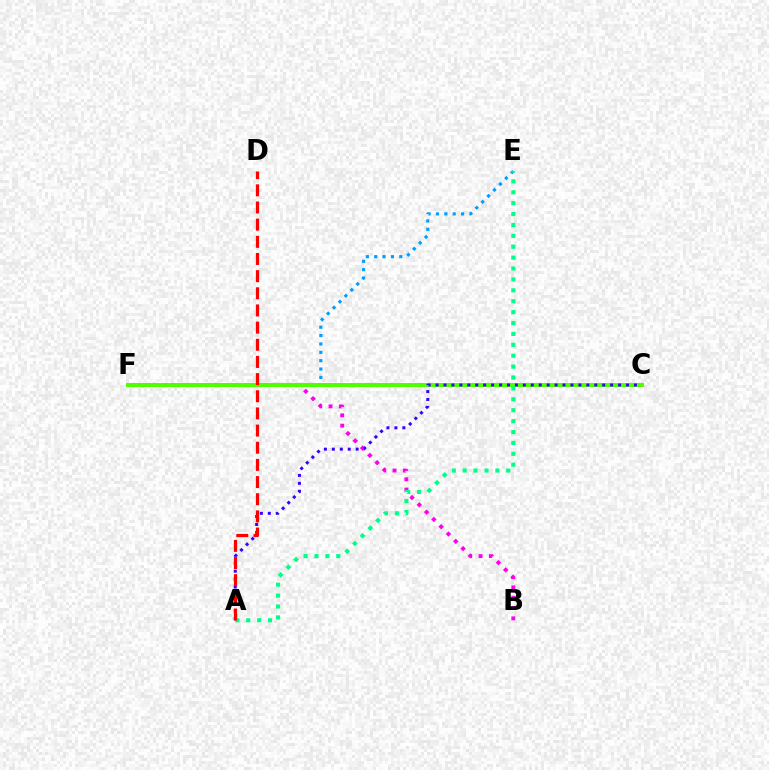{('C', 'F'): [{'color': '#ffd500', 'line_style': 'dashed', 'thickness': 2.11}, {'color': '#4fff00', 'line_style': 'solid', 'thickness': 2.86}], ('E', 'F'): [{'color': '#009eff', 'line_style': 'dotted', 'thickness': 2.27}], ('B', 'F'): [{'color': '#ff00ed', 'line_style': 'dotted', 'thickness': 2.8}], ('A', 'C'): [{'color': '#3700ff', 'line_style': 'dotted', 'thickness': 2.16}], ('A', 'E'): [{'color': '#00ff86', 'line_style': 'dotted', 'thickness': 2.96}], ('A', 'D'): [{'color': '#ff0000', 'line_style': 'dashed', 'thickness': 2.33}]}